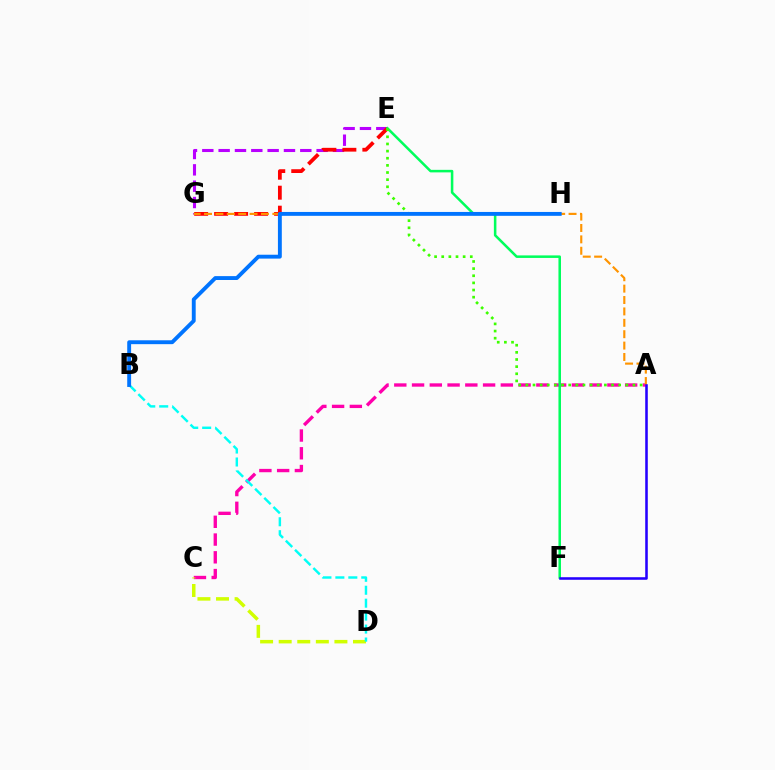{('E', 'G'): [{'color': '#b900ff', 'line_style': 'dashed', 'thickness': 2.22}, {'color': '#ff0000', 'line_style': 'dashed', 'thickness': 2.71}], ('A', 'C'): [{'color': '#ff00ac', 'line_style': 'dashed', 'thickness': 2.41}], ('C', 'D'): [{'color': '#d1ff00', 'line_style': 'dashed', 'thickness': 2.52}], ('E', 'F'): [{'color': '#00ff5c', 'line_style': 'solid', 'thickness': 1.83}], ('A', 'G'): [{'color': '#ff9400', 'line_style': 'dashed', 'thickness': 1.55}], ('B', 'D'): [{'color': '#00fff6', 'line_style': 'dashed', 'thickness': 1.76}], ('A', 'F'): [{'color': '#2500ff', 'line_style': 'solid', 'thickness': 1.84}], ('A', 'E'): [{'color': '#3dff00', 'line_style': 'dotted', 'thickness': 1.94}], ('B', 'H'): [{'color': '#0074ff', 'line_style': 'solid', 'thickness': 2.79}]}